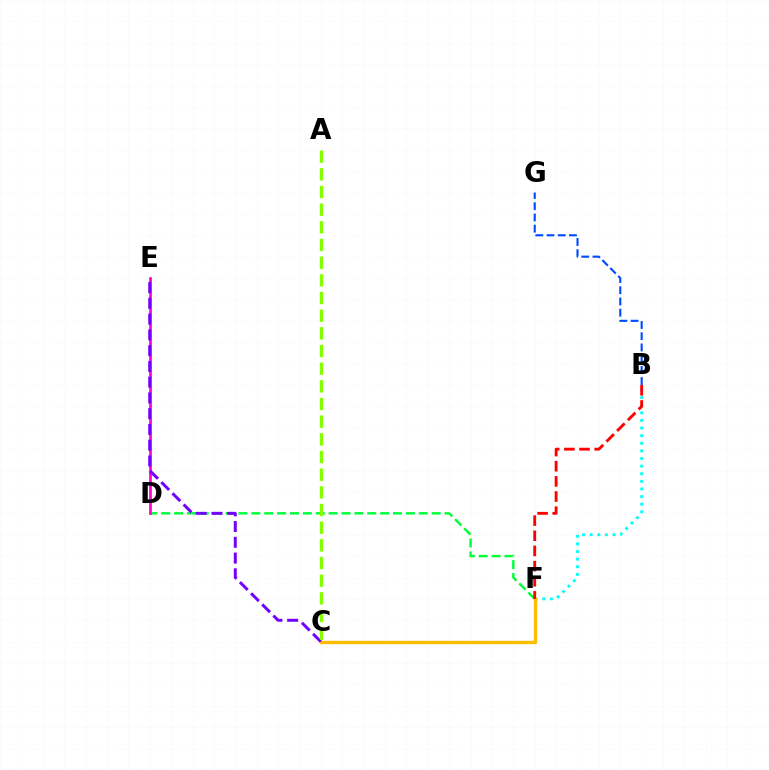{('D', 'F'): [{'color': '#00ff39', 'line_style': 'dashed', 'thickness': 1.75}], ('D', 'E'): [{'color': '#ff00cf', 'line_style': 'solid', 'thickness': 1.95}], ('B', 'F'): [{'color': '#00fff6', 'line_style': 'dotted', 'thickness': 2.07}, {'color': '#ff0000', 'line_style': 'dashed', 'thickness': 2.06}], ('C', 'F'): [{'color': '#ffbd00', 'line_style': 'solid', 'thickness': 2.43}], ('C', 'E'): [{'color': '#7200ff', 'line_style': 'dashed', 'thickness': 2.14}], ('B', 'G'): [{'color': '#004bff', 'line_style': 'dashed', 'thickness': 1.52}], ('A', 'C'): [{'color': '#84ff00', 'line_style': 'dashed', 'thickness': 2.4}]}